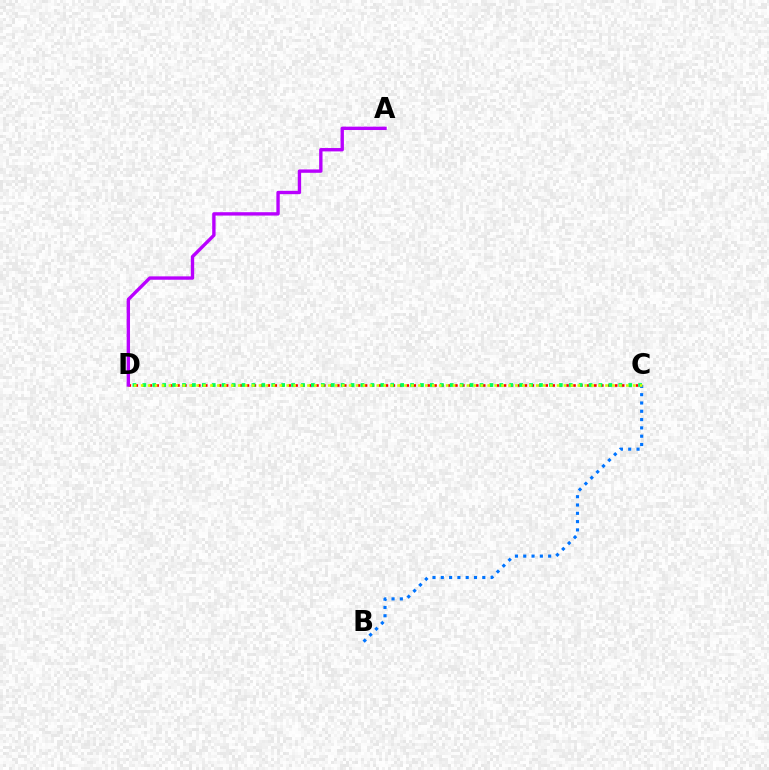{('C', 'D'): [{'color': '#ff0000', 'line_style': 'dotted', 'thickness': 1.89}, {'color': '#00ff5c', 'line_style': 'dotted', 'thickness': 2.69}, {'color': '#d1ff00', 'line_style': 'dotted', 'thickness': 1.88}], ('B', 'C'): [{'color': '#0074ff', 'line_style': 'dotted', 'thickness': 2.26}], ('A', 'D'): [{'color': '#b900ff', 'line_style': 'solid', 'thickness': 2.42}]}